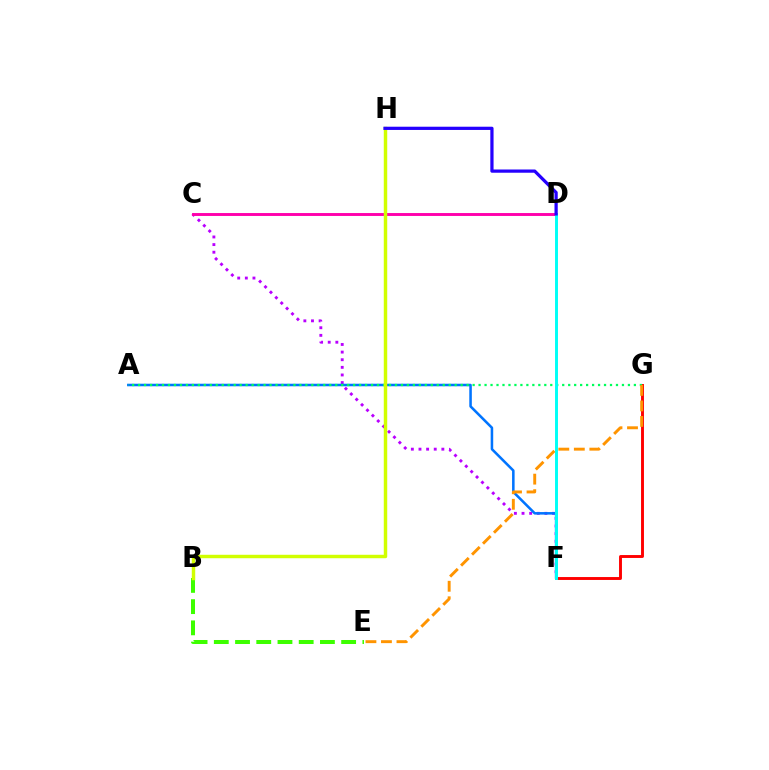{('F', 'G'): [{'color': '#ff0000', 'line_style': 'solid', 'thickness': 2.09}], ('C', 'F'): [{'color': '#b900ff', 'line_style': 'dotted', 'thickness': 2.07}], ('A', 'F'): [{'color': '#0074ff', 'line_style': 'solid', 'thickness': 1.83}], ('A', 'G'): [{'color': '#00ff5c', 'line_style': 'dotted', 'thickness': 1.62}], ('B', 'E'): [{'color': '#3dff00', 'line_style': 'dashed', 'thickness': 2.88}], ('C', 'D'): [{'color': '#ff00ac', 'line_style': 'solid', 'thickness': 2.09}], ('B', 'H'): [{'color': '#d1ff00', 'line_style': 'solid', 'thickness': 2.48}], ('E', 'G'): [{'color': '#ff9400', 'line_style': 'dashed', 'thickness': 2.11}], ('D', 'F'): [{'color': '#00fff6', 'line_style': 'solid', 'thickness': 2.12}], ('D', 'H'): [{'color': '#2500ff', 'line_style': 'solid', 'thickness': 2.32}]}